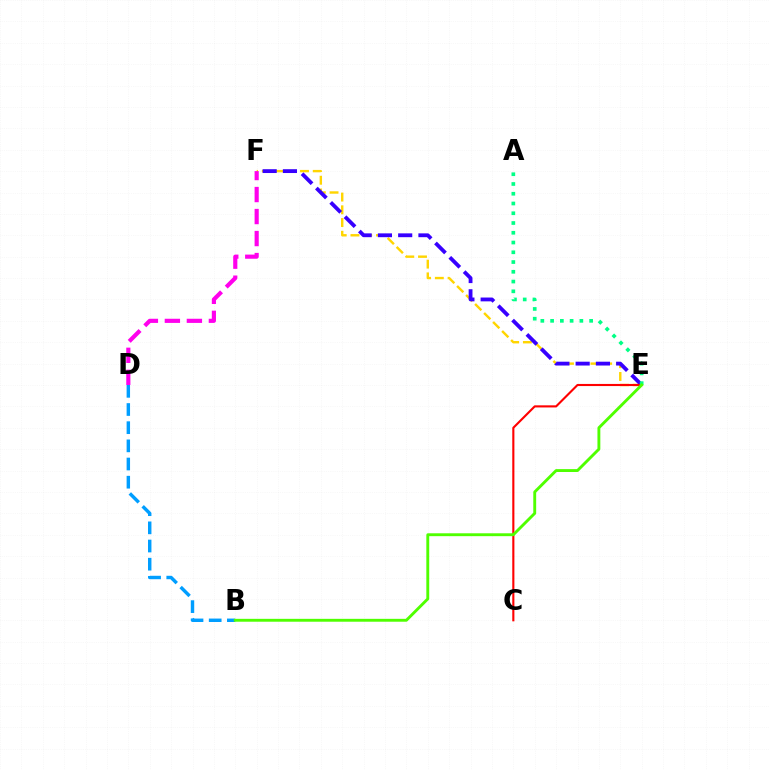{('E', 'F'): [{'color': '#ffd500', 'line_style': 'dashed', 'thickness': 1.73}, {'color': '#3700ff', 'line_style': 'dashed', 'thickness': 2.75}], ('B', 'D'): [{'color': '#009eff', 'line_style': 'dashed', 'thickness': 2.47}], ('D', 'F'): [{'color': '#ff00ed', 'line_style': 'dashed', 'thickness': 2.99}], ('C', 'E'): [{'color': '#ff0000', 'line_style': 'solid', 'thickness': 1.53}], ('A', 'E'): [{'color': '#00ff86', 'line_style': 'dotted', 'thickness': 2.65}], ('B', 'E'): [{'color': '#4fff00', 'line_style': 'solid', 'thickness': 2.07}]}